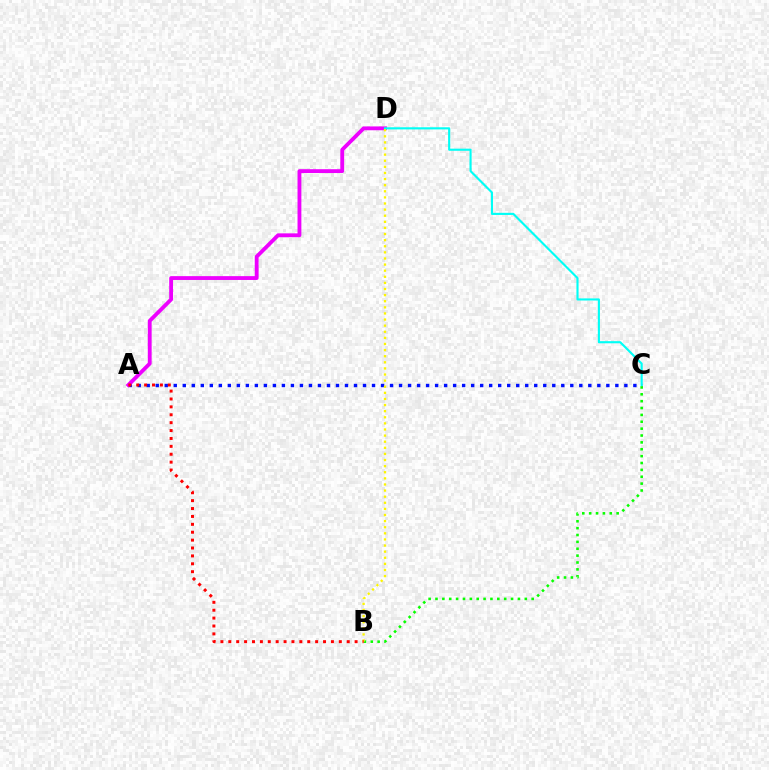{('A', 'C'): [{'color': '#0010ff', 'line_style': 'dotted', 'thickness': 2.45}], ('B', 'C'): [{'color': '#08ff00', 'line_style': 'dotted', 'thickness': 1.87}], ('A', 'D'): [{'color': '#ee00ff', 'line_style': 'solid', 'thickness': 2.76}], ('C', 'D'): [{'color': '#00fff6', 'line_style': 'solid', 'thickness': 1.53}], ('B', 'D'): [{'color': '#fcf500', 'line_style': 'dotted', 'thickness': 1.66}], ('A', 'B'): [{'color': '#ff0000', 'line_style': 'dotted', 'thickness': 2.15}]}